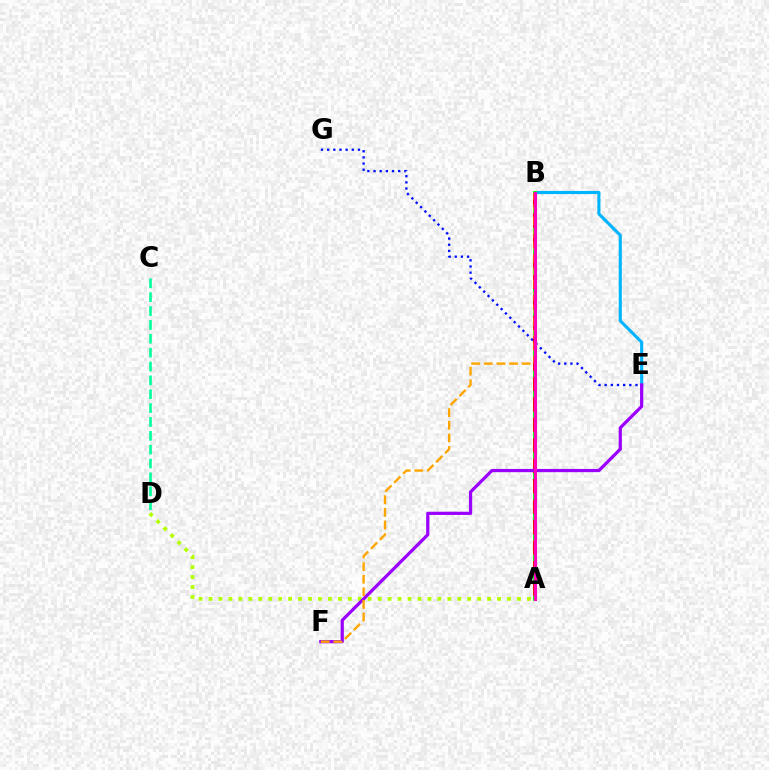{('B', 'E'): [{'color': '#00b5ff', 'line_style': 'solid', 'thickness': 2.24}], ('A', 'B'): [{'color': '#08ff00', 'line_style': 'solid', 'thickness': 2.77}, {'color': '#ff0000', 'line_style': 'dashed', 'thickness': 2.78}, {'color': '#ff00bd', 'line_style': 'solid', 'thickness': 2.22}], ('E', 'G'): [{'color': '#0010ff', 'line_style': 'dotted', 'thickness': 1.67}], ('A', 'D'): [{'color': '#b3ff00', 'line_style': 'dotted', 'thickness': 2.7}], ('E', 'F'): [{'color': '#9b00ff', 'line_style': 'solid', 'thickness': 2.32}], ('C', 'D'): [{'color': '#00ff9d', 'line_style': 'dashed', 'thickness': 1.88}], ('B', 'F'): [{'color': '#ffa500', 'line_style': 'dashed', 'thickness': 1.71}]}